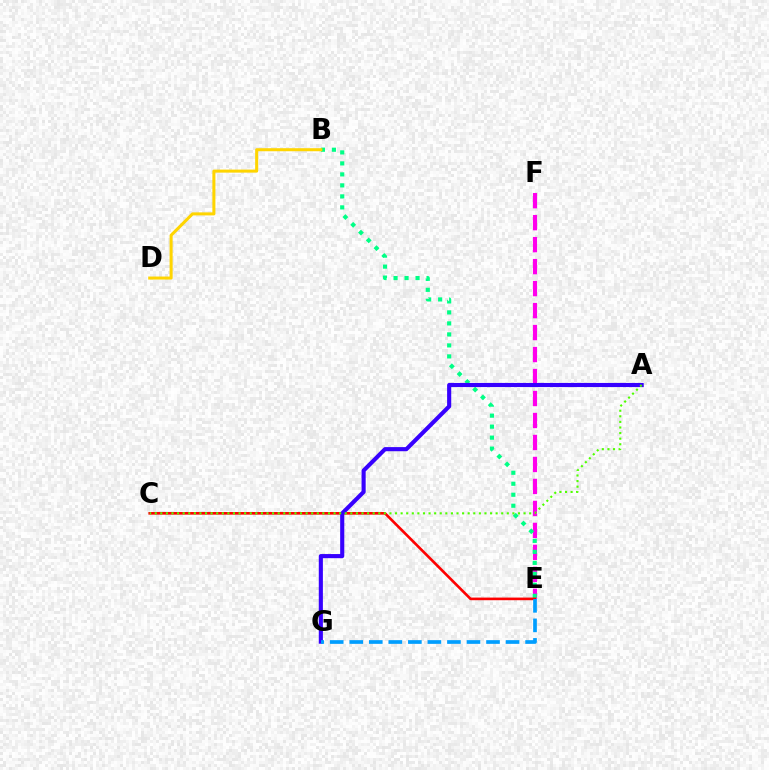{('E', 'F'): [{'color': '#ff00ed', 'line_style': 'dashed', 'thickness': 2.99}], ('B', 'E'): [{'color': '#00ff86', 'line_style': 'dotted', 'thickness': 2.99}], ('C', 'E'): [{'color': '#ff0000', 'line_style': 'solid', 'thickness': 1.9}], ('B', 'D'): [{'color': '#ffd500', 'line_style': 'solid', 'thickness': 2.19}], ('A', 'G'): [{'color': '#3700ff', 'line_style': 'solid', 'thickness': 2.96}], ('A', 'C'): [{'color': '#4fff00', 'line_style': 'dotted', 'thickness': 1.52}], ('E', 'G'): [{'color': '#009eff', 'line_style': 'dashed', 'thickness': 2.65}]}